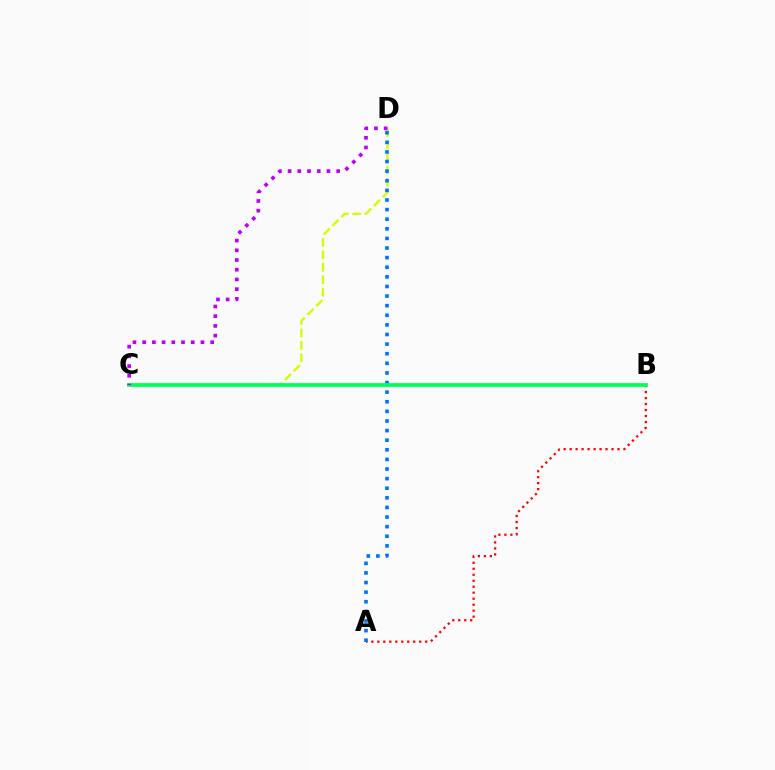{('C', 'D'): [{'color': '#d1ff00', 'line_style': 'dashed', 'thickness': 1.69}, {'color': '#b900ff', 'line_style': 'dotted', 'thickness': 2.64}], ('A', 'B'): [{'color': '#ff0000', 'line_style': 'dotted', 'thickness': 1.63}], ('A', 'D'): [{'color': '#0074ff', 'line_style': 'dotted', 'thickness': 2.61}], ('B', 'C'): [{'color': '#00ff5c', 'line_style': 'solid', 'thickness': 2.68}]}